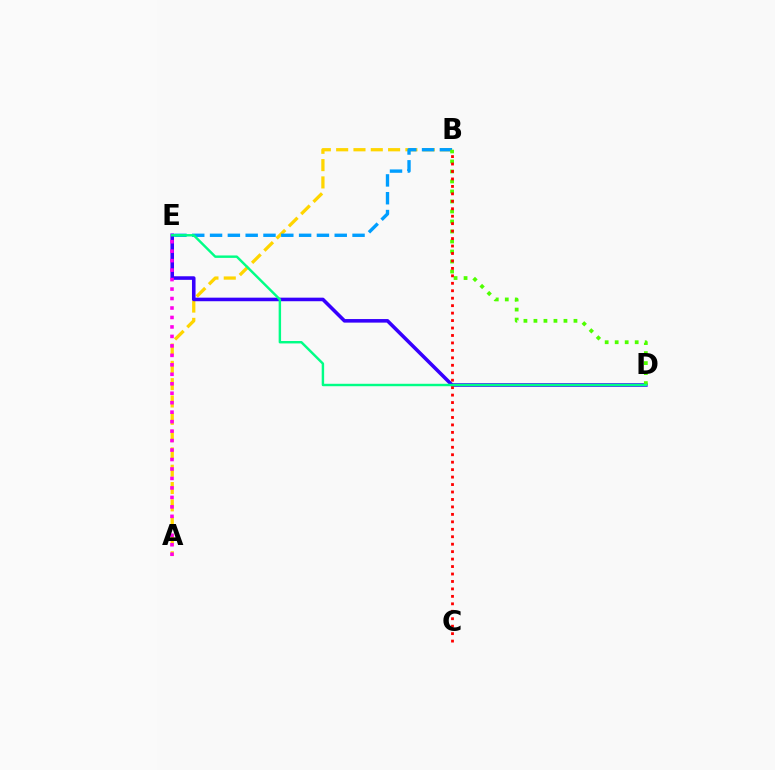{('A', 'B'): [{'color': '#ffd500', 'line_style': 'dashed', 'thickness': 2.35}], ('B', 'E'): [{'color': '#009eff', 'line_style': 'dashed', 'thickness': 2.42}], ('D', 'E'): [{'color': '#3700ff', 'line_style': 'solid', 'thickness': 2.57}, {'color': '#00ff86', 'line_style': 'solid', 'thickness': 1.75}], ('B', 'D'): [{'color': '#4fff00', 'line_style': 'dotted', 'thickness': 2.72}], ('A', 'E'): [{'color': '#ff00ed', 'line_style': 'dotted', 'thickness': 2.57}], ('B', 'C'): [{'color': '#ff0000', 'line_style': 'dotted', 'thickness': 2.03}]}